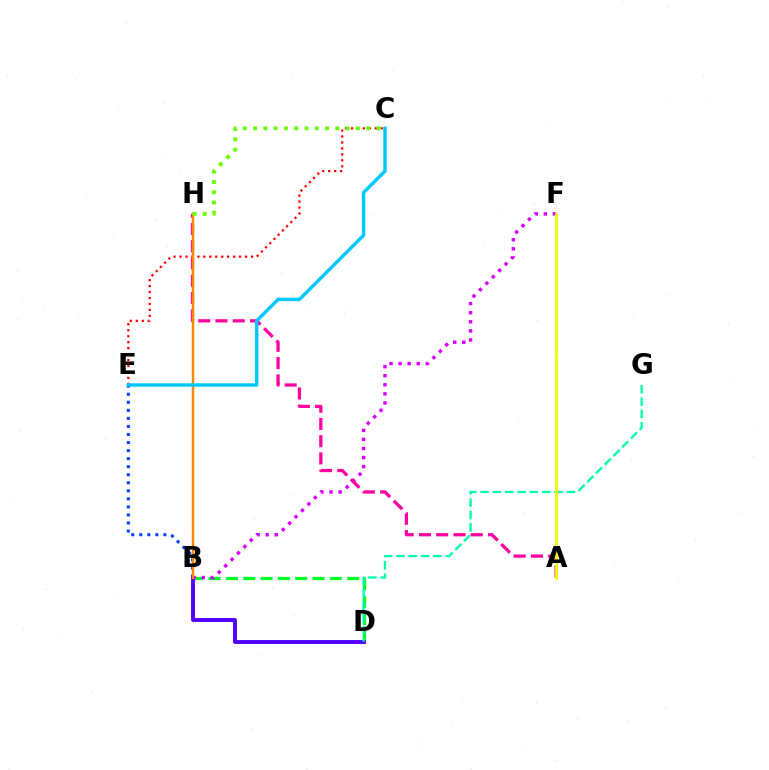{('B', 'D'): [{'color': '#00ff27', 'line_style': 'dashed', 'thickness': 2.35}, {'color': '#4f00ff', 'line_style': 'solid', 'thickness': 2.8}], ('B', 'E'): [{'color': '#003fff', 'line_style': 'dotted', 'thickness': 2.19}], ('B', 'F'): [{'color': '#d600ff', 'line_style': 'dotted', 'thickness': 2.46}], ('D', 'G'): [{'color': '#00ffaf', 'line_style': 'dashed', 'thickness': 1.68}], ('A', 'H'): [{'color': '#ff00a0', 'line_style': 'dashed', 'thickness': 2.35}], ('C', 'E'): [{'color': '#ff0000', 'line_style': 'dotted', 'thickness': 1.62}, {'color': '#00c7ff', 'line_style': 'solid', 'thickness': 2.46}], ('B', 'H'): [{'color': '#ff8800', 'line_style': 'solid', 'thickness': 1.76}], ('C', 'H'): [{'color': '#66ff00', 'line_style': 'dotted', 'thickness': 2.79}], ('A', 'F'): [{'color': '#eeff00', 'line_style': 'solid', 'thickness': 2.02}]}